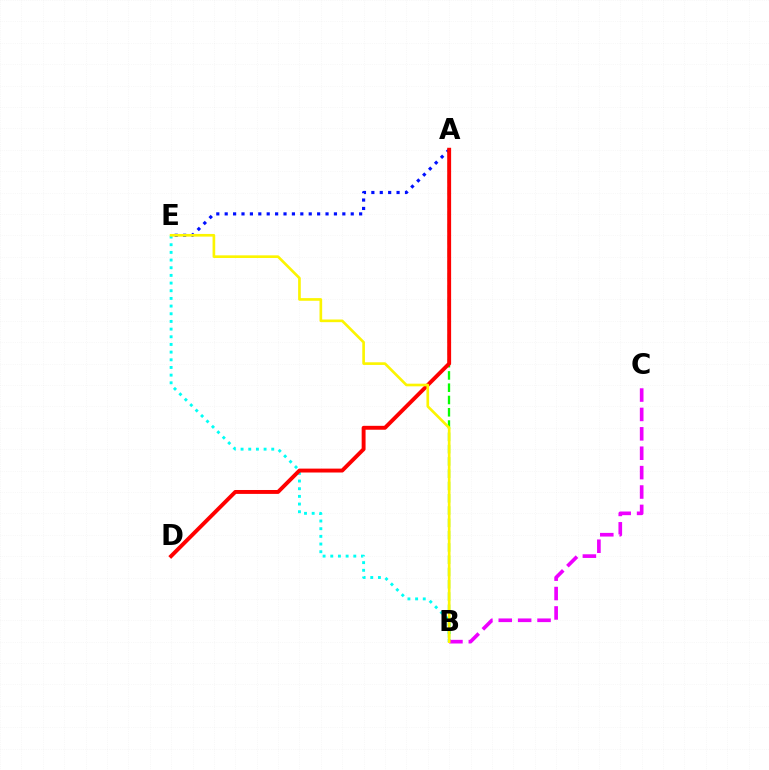{('B', 'E'): [{'color': '#00fff6', 'line_style': 'dotted', 'thickness': 2.08}, {'color': '#fcf500', 'line_style': 'solid', 'thickness': 1.91}], ('A', 'E'): [{'color': '#0010ff', 'line_style': 'dotted', 'thickness': 2.28}], ('A', 'B'): [{'color': '#08ff00', 'line_style': 'dashed', 'thickness': 1.67}], ('B', 'C'): [{'color': '#ee00ff', 'line_style': 'dashed', 'thickness': 2.63}], ('A', 'D'): [{'color': '#ff0000', 'line_style': 'solid', 'thickness': 2.81}]}